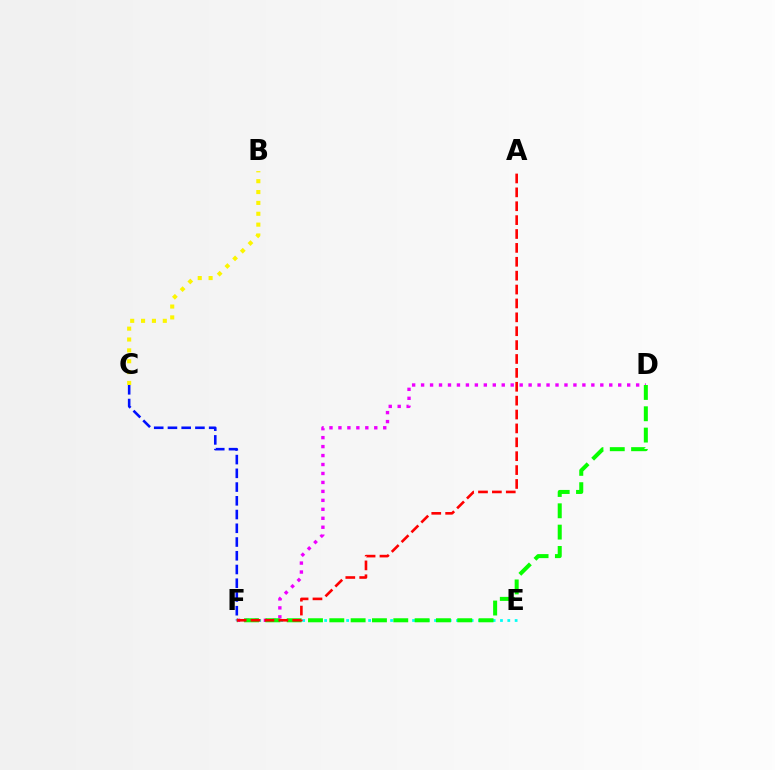{('E', 'F'): [{'color': '#00fff6', 'line_style': 'dotted', 'thickness': 1.99}], ('B', 'C'): [{'color': '#fcf500', 'line_style': 'dotted', 'thickness': 2.95}], ('D', 'F'): [{'color': '#ee00ff', 'line_style': 'dotted', 'thickness': 2.43}, {'color': '#08ff00', 'line_style': 'dashed', 'thickness': 2.9}], ('C', 'F'): [{'color': '#0010ff', 'line_style': 'dashed', 'thickness': 1.87}], ('A', 'F'): [{'color': '#ff0000', 'line_style': 'dashed', 'thickness': 1.89}]}